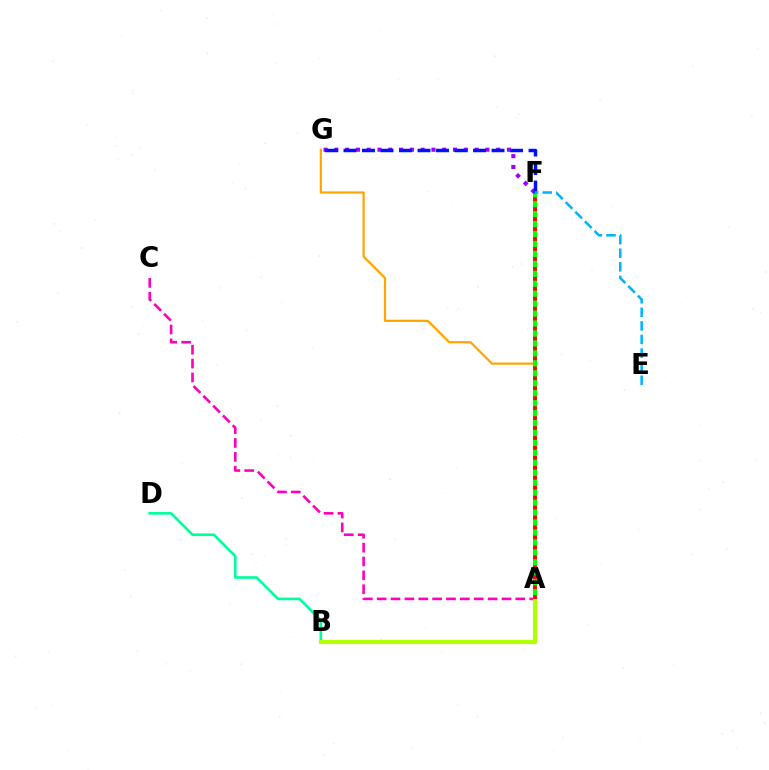{('B', 'D'): [{'color': '#00ff9d', 'line_style': 'solid', 'thickness': 1.92}], ('A', 'G'): [{'color': '#ffa500', 'line_style': 'solid', 'thickness': 1.59}], ('A', 'C'): [{'color': '#ff00bd', 'line_style': 'dashed', 'thickness': 1.88}], ('A', 'F'): [{'color': '#08ff00', 'line_style': 'solid', 'thickness': 2.99}, {'color': '#ff0000', 'line_style': 'dotted', 'thickness': 2.7}], ('F', 'G'): [{'color': '#9b00ff', 'line_style': 'dotted', 'thickness': 2.93}, {'color': '#0010ff', 'line_style': 'dashed', 'thickness': 2.51}], ('A', 'B'): [{'color': '#b3ff00', 'line_style': 'solid', 'thickness': 3.0}], ('E', 'F'): [{'color': '#00b5ff', 'line_style': 'dashed', 'thickness': 1.85}]}